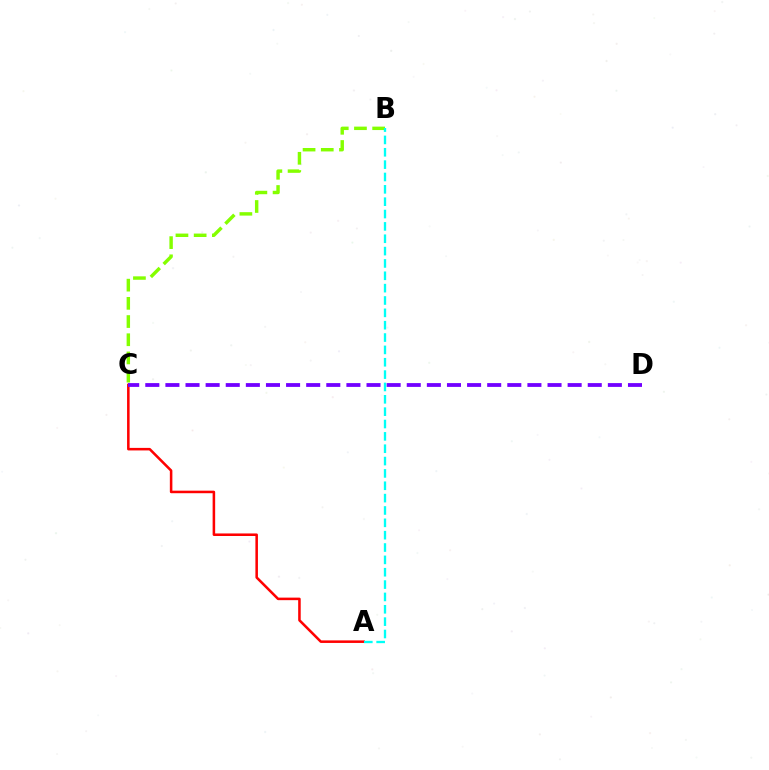{('A', 'C'): [{'color': '#ff0000', 'line_style': 'solid', 'thickness': 1.83}], ('B', 'C'): [{'color': '#84ff00', 'line_style': 'dashed', 'thickness': 2.47}], ('C', 'D'): [{'color': '#7200ff', 'line_style': 'dashed', 'thickness': 2.73}], ('A', 'B'): [{'color': '#00fff6', 'line_style': 'dashed', 'thickness': 1.68}]}